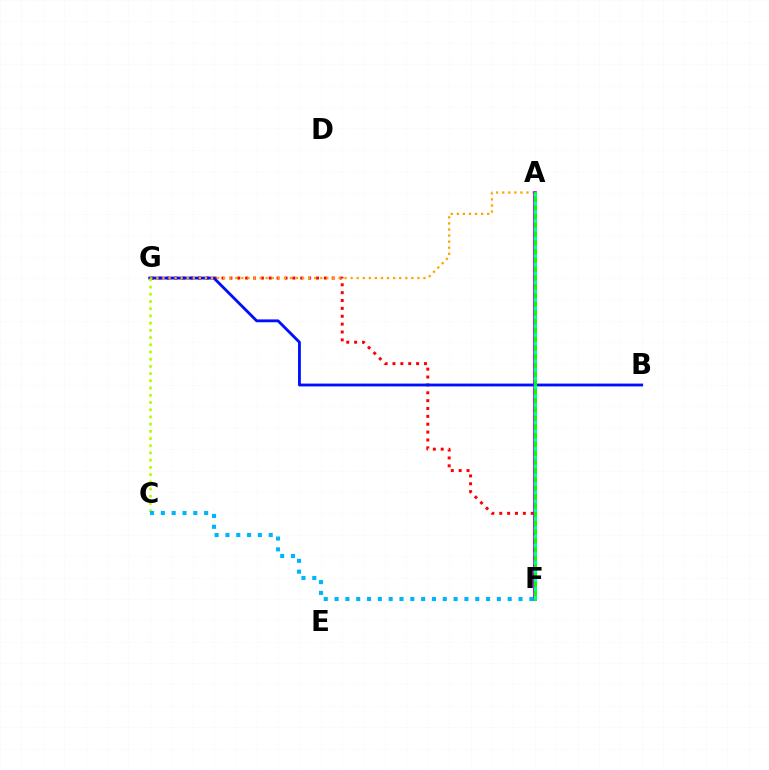{('F', 'G'): [{'color': '#ff0000', 'line_style': 'dotted', 'thickness': 2.14}], ('B', 'G'): [{'color': '#0010ff', 'line_style': 'solid', 'thickness': 2.05}], ('A', 'G'): [{'color': '#ffa500', 'line_style': 'dotted', 'thickness': 1.65}], ('A', 'F'): [{'color': '#ff00bd', 'line_style': 'dotted', 'thickness': 1.59}, {'color': '#9b00ff', 'line_style': 'solid', 'thickness': 2.63}, {'color': '#08ff00', 'line_style': 'solid', 'thickness': 2.11}, {'color': '#00ff9d', 'line_style': 'dotted', 'thickness': 2.38}], ('C', 'G'): [{'color': '#b3ff00', 'line_style': 'dotted', 'thickness': 1.96}], ('C', 'F'): [{'color': '#00b5ff', 'line_style': 'dotted', 'thickness': 2.94}]}